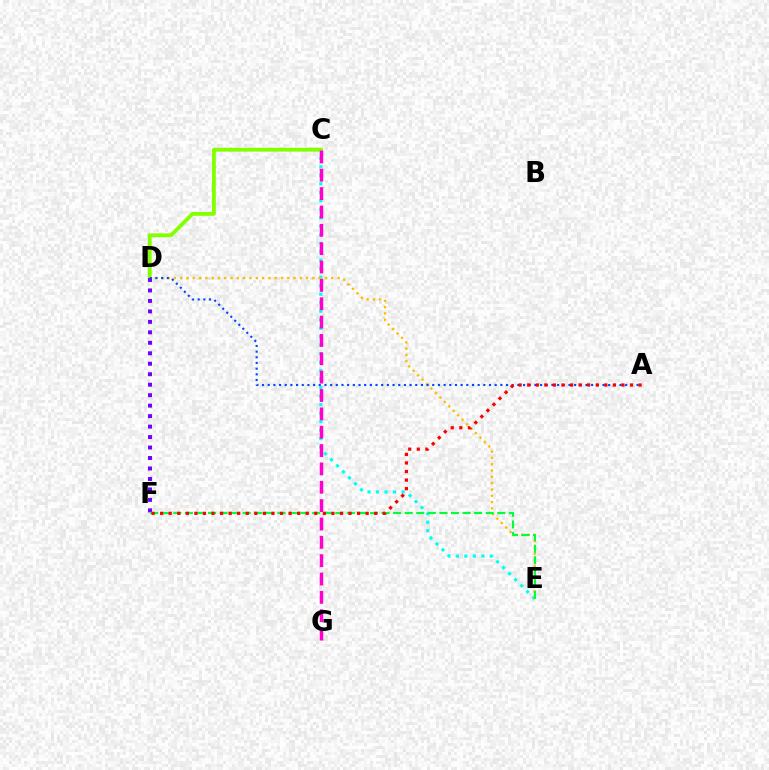{('C', 'E'): [{'color': '#00fff6', 'line_style': 'dotted', 'thickness': 2.31}], ('D', 'E'): [{'color': '#ffbd00', 'line_style': 'dotted', 'thickness': 1.71}], ('C', 'D'): [{'color': '#84ff00', 'line_style': 'solid', 'thickness': 2.76}], ('C', 'G'): [{'color': '#ff00cf', 'line_style': 'dashed', 'thickness': 2.49}], ('D', 'F'): [{'color': '#7200ff', 'line_style': 'dotted', 'thickness': 2.85}], ('E', 'F'): [{'color': '#00ff39', 'line_style': 'dashed', 'thickness': 1.57}], ('A', 'D'): [{'color': '#004bff', 'line_style': 'dotted', 'thickness': 1.54}], ('A', 'F'): [{'color': '#ff0000', 'line_style': 'dotted', 'thickness': 2.33}]}